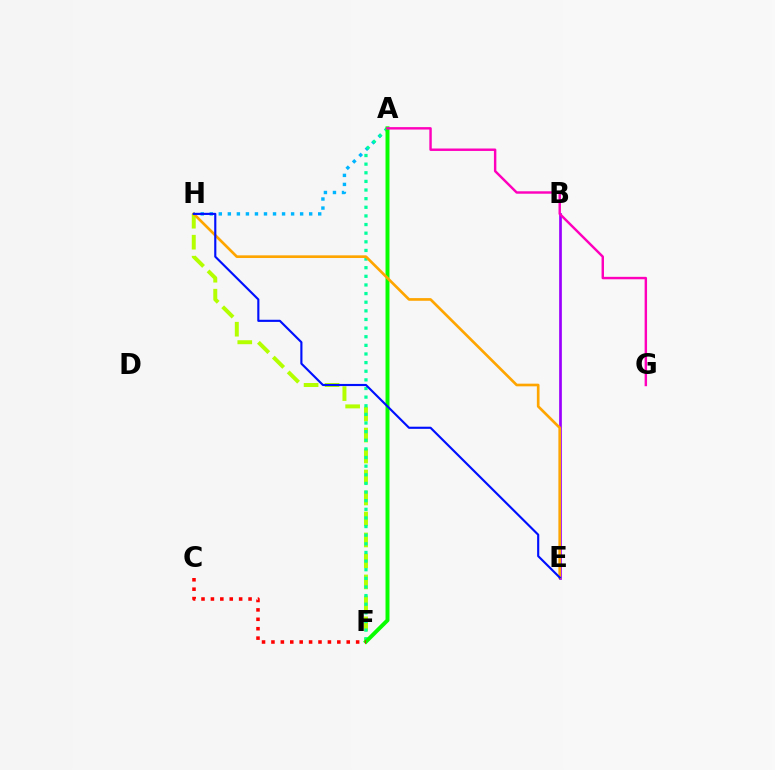{('A', 'H'): [{'color': '#00b5ff', 'line_style': 'dotted', 'thickness': 2.46}], ('F', 'H'): [{'color': '#b3ff00', 'line_style': 'dashed', 'thickness': 2.85}], ('A', 'F'): [{'color': '#00ff9d', 'line_style': 'dotted', 'thickness': 2.34}, {'color': '#08ff00', 'line_style': 'solid', 'thickness': 2.85}], ('B', 'E'): [{'color': '#9b00ff', 'line_style': 'solid', 'thickness': 1.95}], ('C', 'F'): [{'color': '#ff0000', 'line_style': 'dotted', 'thickness': 2.56}], ('E', 'H'): [{'color': '#ffa500', 'line_style': 'solid', 'thickness': 1.92}, {'color': '#0010ff', 'line_style': 'solid', 'thickness': 1.54}], ('A', 'G'): [{'color': '#ff00bd', 'line_style': 'solid', 'thickness': 1.75}]}